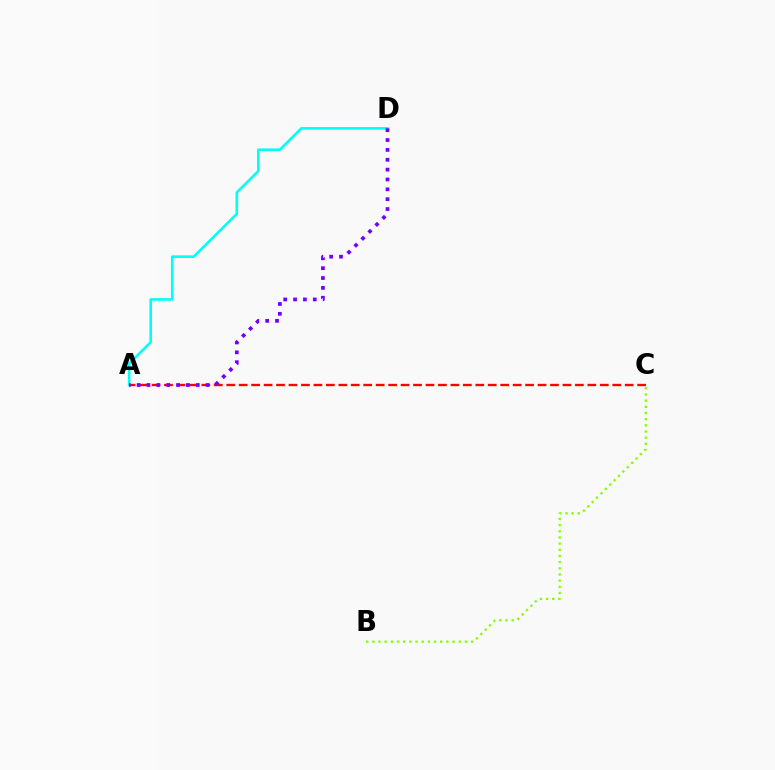{('A', 'D'): [{'color': '#00fff6', 'line_style': 'solid', 'thickness': 1.88}, {'color': '#7200ff', 'line_style': 'dotted', 'thickness': 2.68}], ('A', 'C'): [{'color': '#ff0000', 'line_style': 'dashed', 'thickness': 1.69}], ('B', 'C'): [{'color': '#84ff00', 'line_style': 'dotted', 'thickness': 1.68}]}